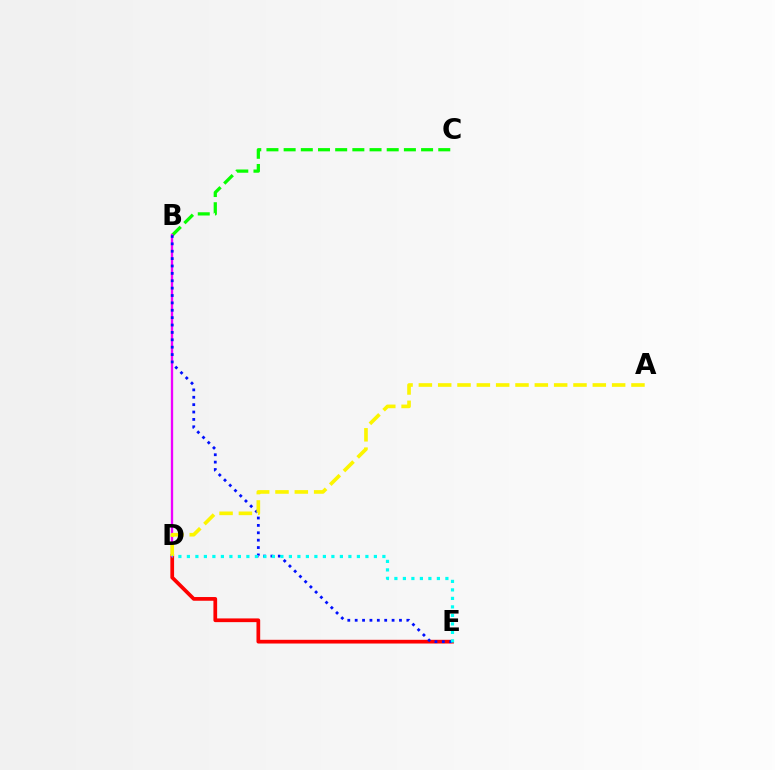{('D', 'E'): [{'color': '#ff0000', 'line_style': 'solid', 'thickness': 2.68}, {'color': '#00fff6', 'line_style': 'dotted', 'thickness': 2.31}], ('B', 'C'): [{'color': '#08ff00', 'line_style': 'dashed', 'thickness': 2.33}], ('B', 'D'): [{'color': '#ee00ff', 'line_style': 'solid', 'thickness': 1.68}], ('B', 'E'): [{'color': '#0010ff', 'line_style': 'dotted', 'thickness': 2.01}], ('A', 'D'): [{'color': '#fcf500', 'line_style': 'dashed', 'thickness': 2.63}]}